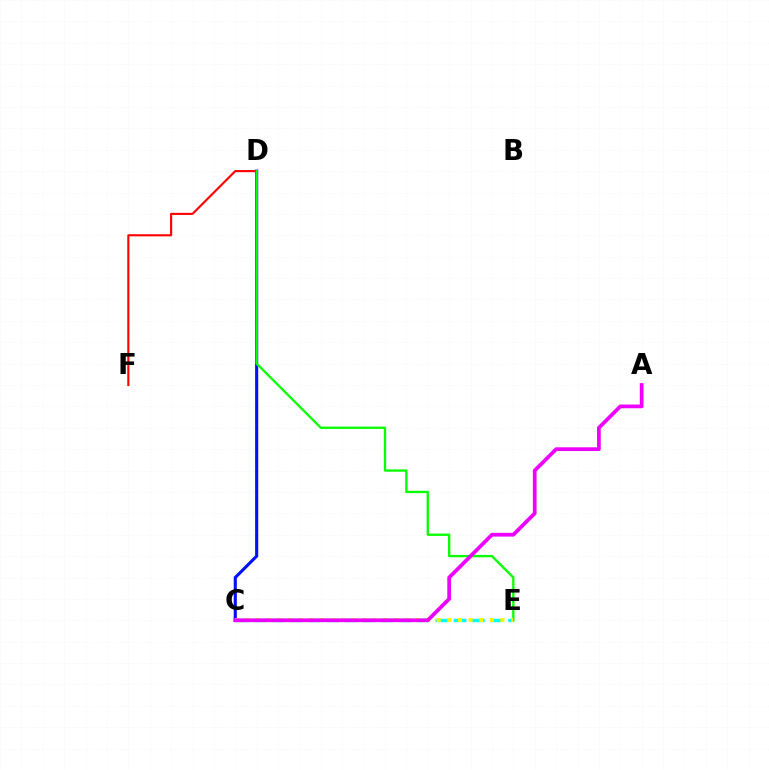{('C', 'E'): [{'color': '#00fff6', 'line_style': 'dashed', 'thickness': 2.47}, {'color': '#fcf500', 'line_style': 'dotted', 'thickness': 2.88}], ('D', 'F'): [{'color': '#ff0000', 'line_style': 'solid', 'thickness': 1.53}], ('C', 'D'): [{'color': '#0010ff', 'line_style': 'solid', 'thickness': 2.24}], ('D', 'E'): [{'color': '#08ff00', 'line_style': 'solid', 'thickness': 1.67}], ('A', 'C'): [{'color': '#ee00ff', 'line_style': 'solid', 'thickness': 2.7}]}